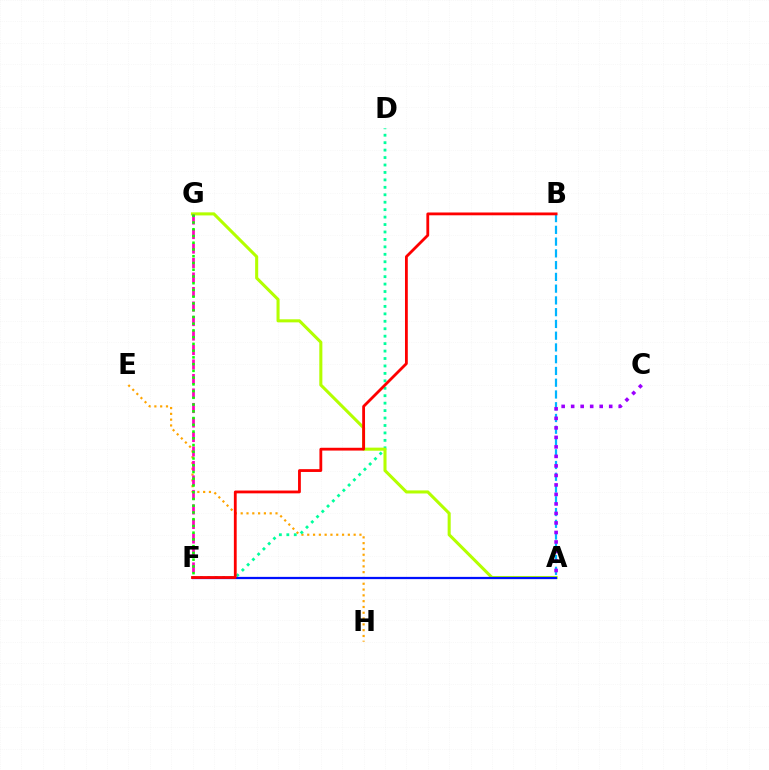{('A', 'B'): [{'color': '#00b5ff', 'line_style': 'dashed', 'thickness': 1.6}], ('E', 'H'): [{'color': '#ffa500', 'line_style': 'dotted', 'thickness': 1.58}], ('A', 'C'): [{'color': '#9b00ff', 'line_style': 'dotted', 'thickness': 2.58}], ('D', 'F'): [{'color': '#00ff9d', 'line_style': 'dotted', 'thickness': 2.02}], ('A', 'G'): [{'color': '#b3ff00', 'line_style': 'solid', 'thickness': 2.21}], ('A', 'F'): [{'color': '#0010ff', 'line_style': 'solid', 'thickness': 1.62}], ('F', 'G'): [{'color': '#ff00bd', 'line_style': 'dashed', 'thickness': 1.97}, {'color': '#08ff00', 'line_style': 'dotted', 'thickness': 1.83}], ('B', 'F'): [{'color': '#ff0000', 'line_style': 'solid', 'thickness': 2.02}]}